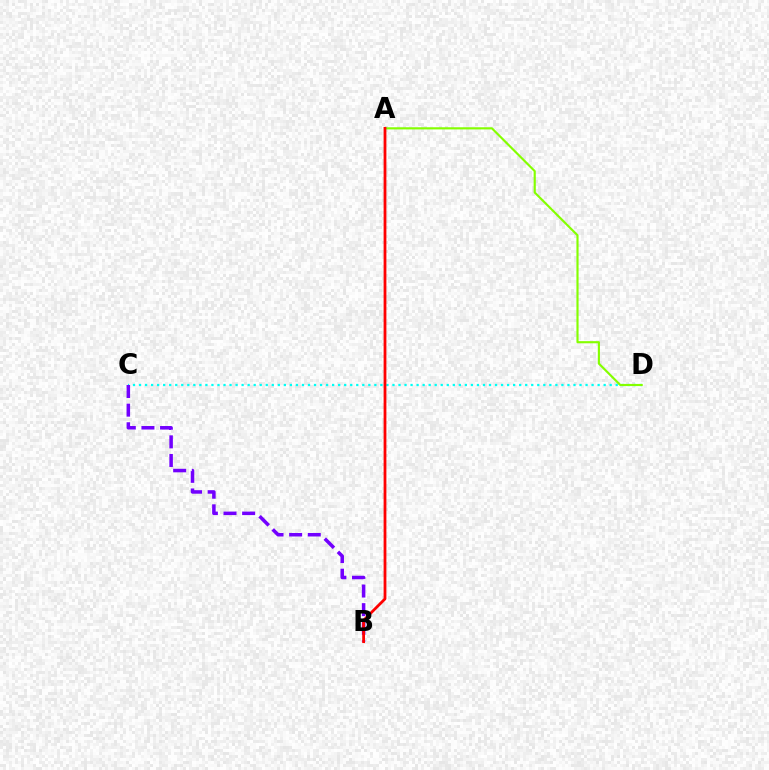{('C', 'D'): [{'color': '#00fff6', 'line_style': 'dotted', 'thickness': 1.64}], ('B', 'C'): [{'color': '#7200ff', 'line_style': 'dashed', 'thickness': 2.53}], ('A', 'D'): [{'color': '#84ff00', 'line_style': 'solid', 'thickness': 1.55}], ('A', 'B'): [{'color': '#ff0000', 'line_style': 'solid', 'thickness': 2.0}]}